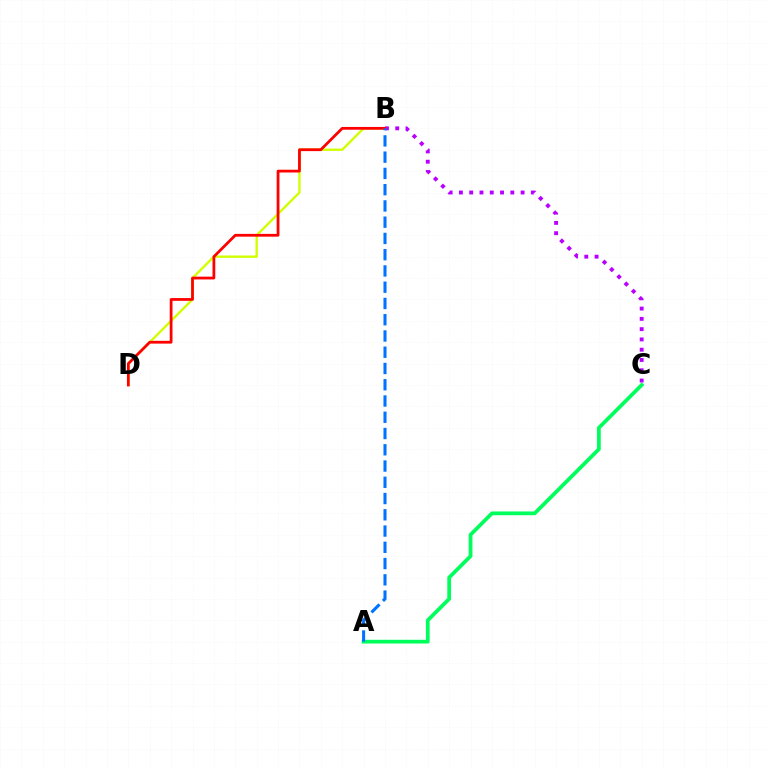{('B', 'D'): [{'color': '#d1ff00', 'line_style': 'solid', 'thickness': 1.7}, {'color': '#ff0000', 'line_style': 'solid', 'thickness': 2.0}], ('A', 'C'): [{'color': '#00ff5c', 'line_style': 'solid', 'thickness': 2.7}], ('B', 'C'): [{'color': '#b900ff', 'line_style': 'dotted', 'thickness': 2.79}], ('A', 'B'): [{'color': '#0074ff', 'line_style': 'dashed', 'thickness': 2.21}]}